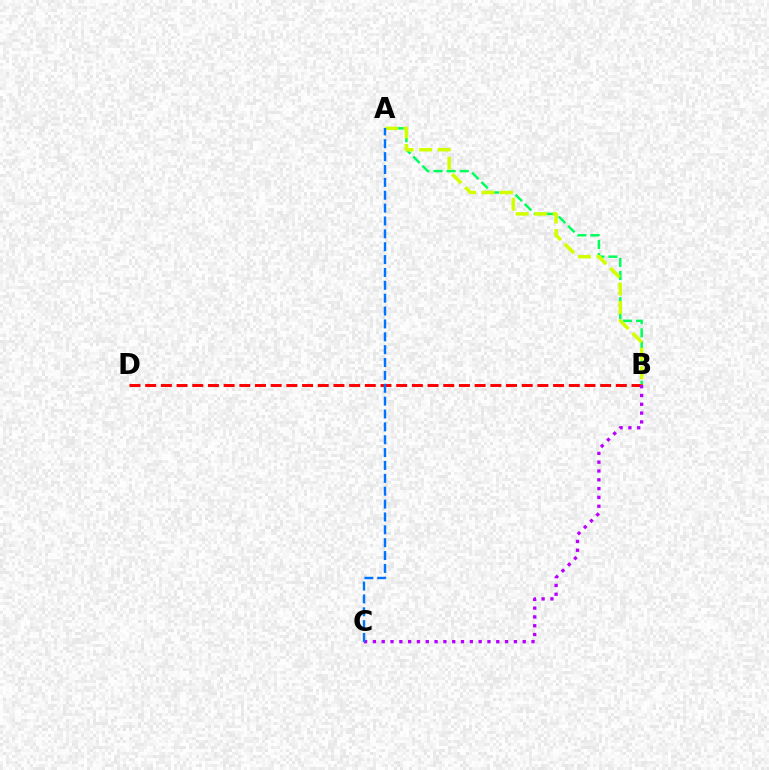{('A', 'B'): [{'color': '#00ff5c', 'line_style': 'dashed', 'thickness': 1.78}, {'color': '#d1ff00', 'line_style': 'dashed', 'thickness': 2.52}], ('B', 'D'): [{'color': '#ff0000', 'line_style': 'dashed', 'thickness': 2.13}], ('B', 'C'): [{'color': '#b900ff', 'line_style': 'dotted', 'thickness': 2.39}], ('A', 'C'): [{'color': '#0074ff', 'line_style': 'dashed', 'thickness': 1.75}]}